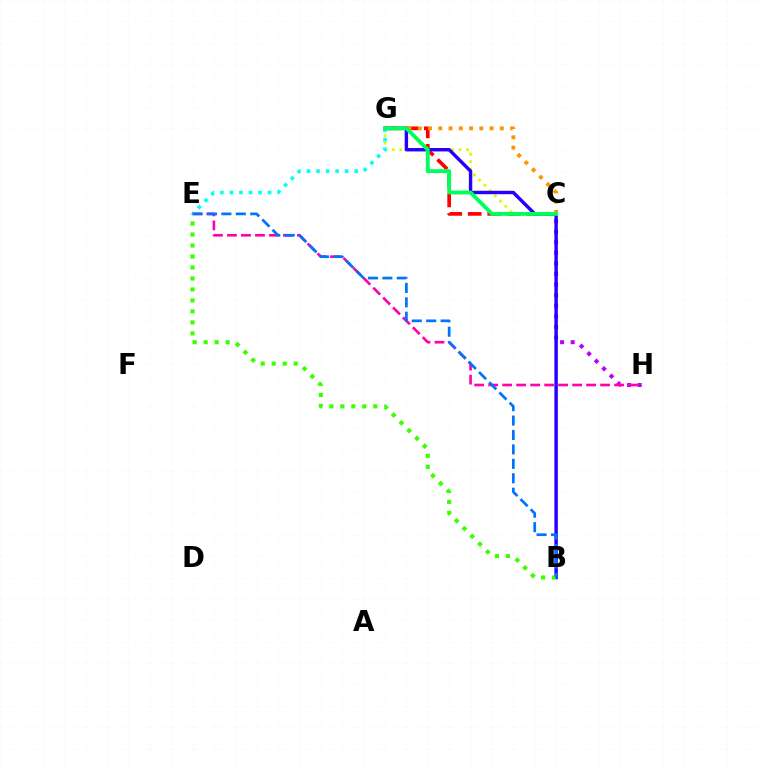{('C', 'G'): [{'color': '#ff0000', 'line_style': 'dashed', 'thickness': 2.65}, {'color': '#d1ff00', 'line_style': 'dotted', 'thickness': 2.02}, {'color': '#ff9400', 'line_style': 'dotted', 'thickness': 2.79}, {'color': '#00ff5c', 'line_style': 'solid', 'thickness': 2.79}], ('C', 'H'): [{'color': '#b900ff', 'line_style': 'dotted', 'thickness': 2.88}], ('E', 'H'): [{'color': '#ff00ac', 'line_style': 'dashed', 'thickness': 1.9}], ('B', 'G'): [{'color': '#2500ff', 'line_style': 'solid', 'thickness': 2.46}], ('E', 'G'): [{'color': '#00fff6', 'line_style': 'dotted', 'thickness': 2.59}], ('B', 'E'): [{'color': '#3dff00', 'line_style': 'dotted', 'thickness': 2.99}, {'color': '#0074ff', 'line_style': 'dashed', 'thickness': 1.96}]}